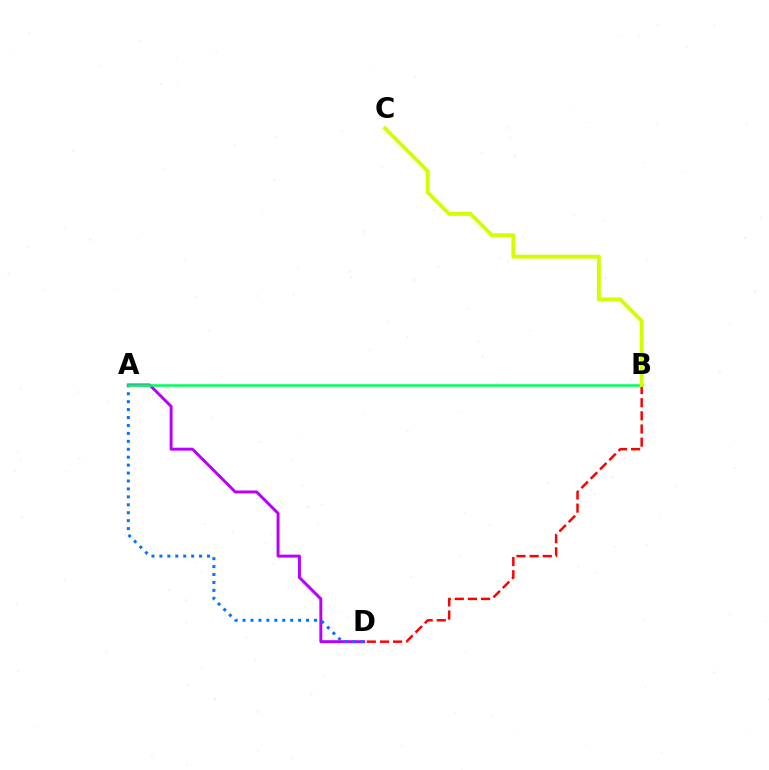{('B', 'D'): [{'color': '#ff0000', 'line_style': 'dashed', 'thickness': 1.78}], ('A', 'D'): [{'color': '#b900ff', 'line_style': 'solid', 'thickness': 2.12}, {'color': '#0074ff', 'line_style': 'dotted', 'thickness': 2.15}], ('A', 'B'): [{'color': '#00ff5c', 'line_style': 'solid', 'thickness': 1.83}], ('B', 'C'): [{'color': '#d1ff00', 'line_style': 'solid', 'thickness': 2.8}]}